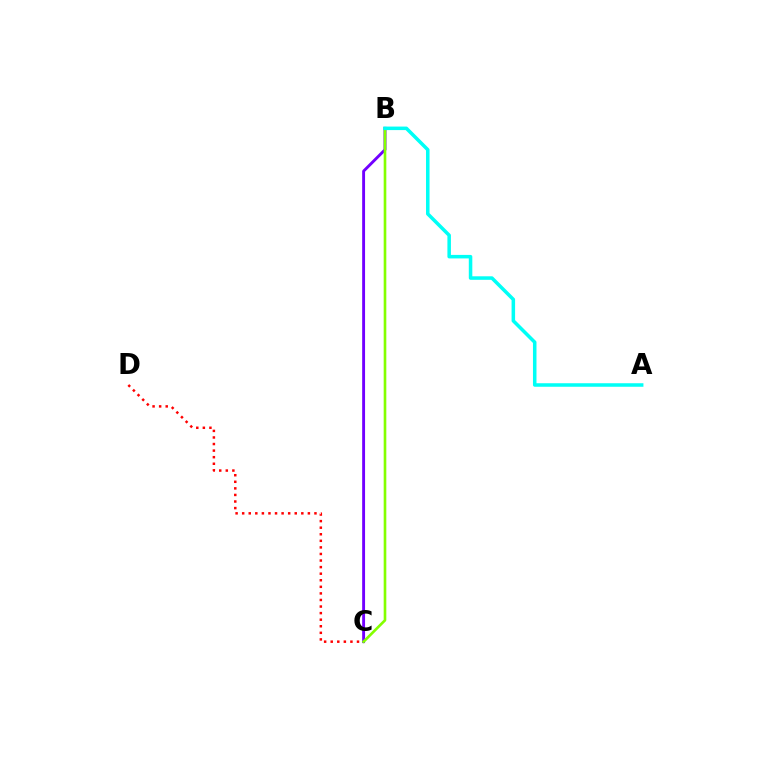{('C', 'D'): [{'color': '#ff0000', 'line_style': 'dotted', 'thickness': 1.79}], ('B', 'C'): [{'color': '#7200ff', 'line_style': 'solid', 'thickness': 2.08}, {'color': '#84ff00', 'line_style': 'solid', 'thickness': 1.9}], ('A', 'B'): [{'color': '#00fff6', 'line_style': 'solid', 'thickness': 2.54}]}